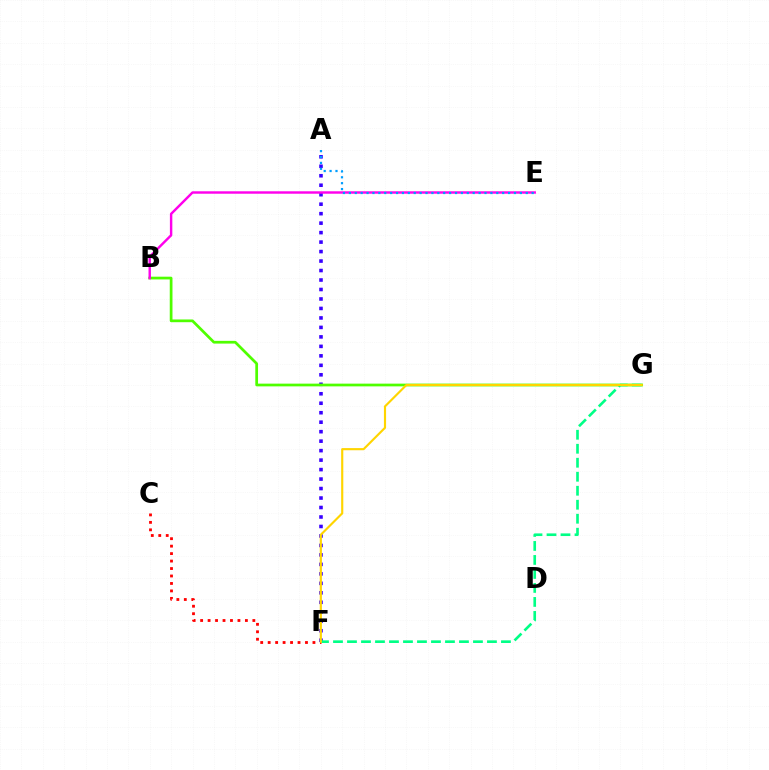{('A', 'F'): [{'color': '#3700ff', 'line_style': 'dotted', 'thickness': 2.58}], ('B', 'G'): [{'color': '#4fff00', 'line_style': 'solid', 'thickness': 1.97}], ('C', 'F'): [{'color': '#ff0000', 'line_style': 'dotted', 'thickness': 2.03}], ('B', 'E'): [{'color': '#ff00ed', 'line_style': 'solid', 'thickness': 1.75}], ('A', 'E'): [{'color': '#009eff', 'line_style': 'dotted', 'thickness': 1.6}], ('F', 'G'): [{'color': '#00ff86', 'line_style': 'dashed', 'thickness': 1.9}, {'color': '#ffd500', 'line_style': 'solid', 'thickness': 1.55}]}